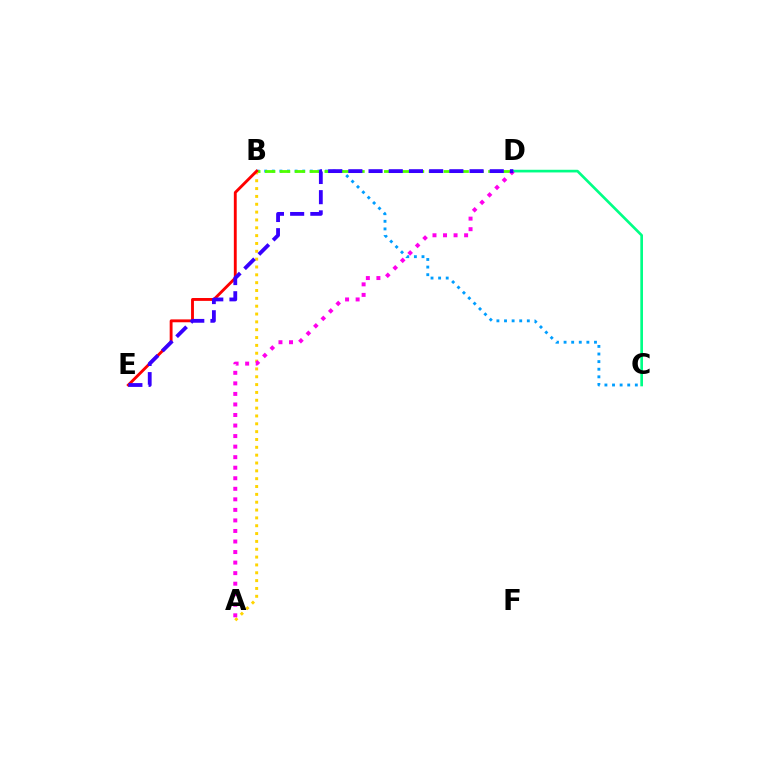{('B', 'C'): [{'color': '#009eff', 'line_style': 'dotted', 'thickness': 2.07}], ('B', 'D'): [{'color': '#4fff00', 'line_style': 'dashed', 'thickness': 2.02}], ('A', 'B'): [{'color': '#ffd500', 'line_style': 'dotted', 'thickness': 2.13}], ('C', 'D'): [{'color': '#00ff86', 'line_style': 'solid', 'thickness': 1.92}], ('B', 'E'): [{'color': '#ff0000', 'line_style': 'solid', 'thickness': 2.07}], ('A', 'D'): [{'color': '#ff00ed', 'line_style': 'dotted', 'thickness': 2.86}], ('D', 'E'): [{'color': '#3700ff', 'line_style': 'dashed', 'thickness': 2.74}]}